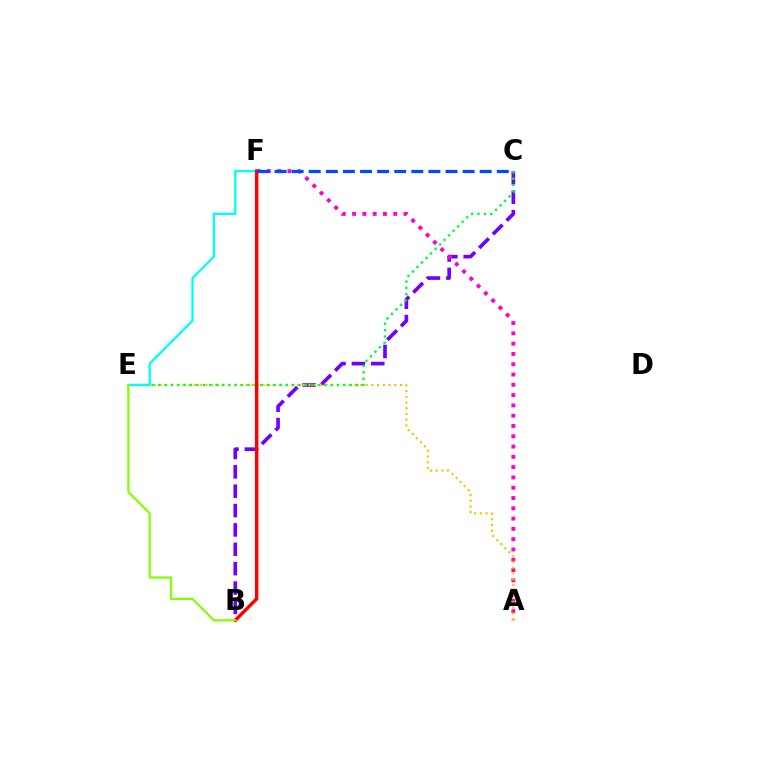{('B', 'C'): [{'color': '#7200ff', 'line_style': 'dashed', 'thickness': 2.63}], ('A', 'F'): [{'color': '#ff00cf', 'line_style': 'dotted', 'thickness': 2.8}], ('A', 'E'): [{'color': '#ffbd00', 'line_style': 'dotted', 'thickness': 1.55}], ('C', 'E'): [{'color': '#00ff39', 'line_style': 'dotted', 'thickness': 1.74}], ('E', 'F'): [{'color': '#00fff6', 'line_style': 'solid', 'thickness': 1.65}], ('B', 'F'): [{'color': '#ff0000', 'line_style': 'solid', 'thickness': 2.48}], ('B', 'E'): [{'color': '#84ff00', 'line_style': 'solid', 'thickness': 1.6}], ('C', 'F'): [{'color': '#004bff', 'line_style': 'dashed', 'thickness': 2.32}]}